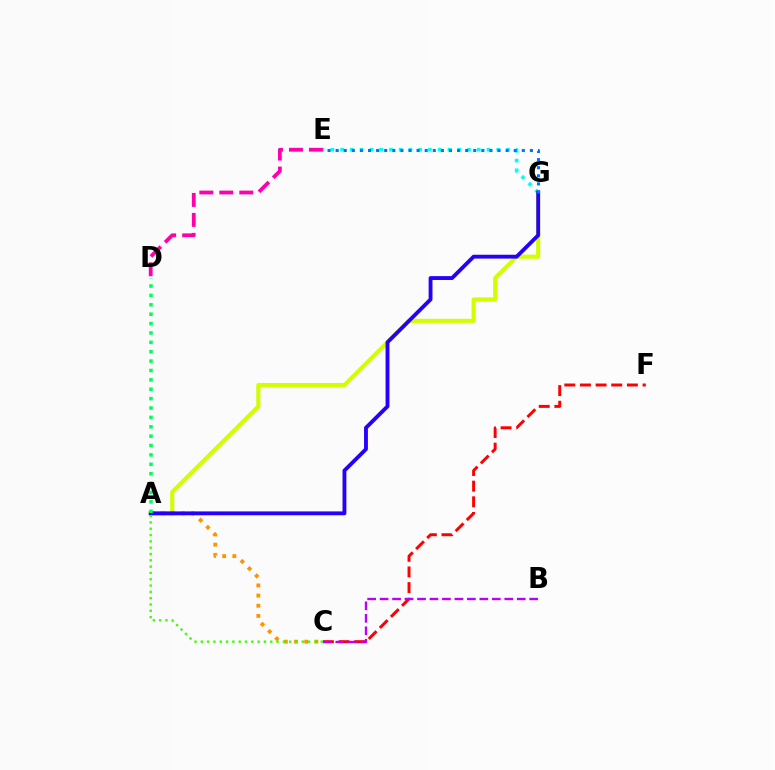{('C', 'F'): [{'color': '#ff0000', 'line_style': 'dashed', 'thickness': 2.13}], ('A', 'G'): [{'color': '#d1ff00', 'line_style': 'solid', 'thickness': 2.95}, {'color': '#2500ff', 'line_style': 'solid', 'thickness': 2.77}], ('A', 'C'): [{'color': '#ff9400', 'line_style': 'dotted', 'thickness': 2.76}, {'color': '#3dff00', 'line_style': 'dotted', 'thickness': 1.71}], ('E', 'G'): [{'color': '#00fff6', 'line_style': 'dotted', 'thickness': 2.65}, {'color': '#0074ff', 'line_style': 'dotted', 'thickness': 2.2}], ('D', 'E'): [{'color': '#ff00ac', 'line_style': 'dashed', 'thickness': 2.71}], ('A', 'D'): [{'color': '#00ff5c', 'line_style': 'dotted', 'thickness': 2.55}], ('B', 'C'): [{'color': '#b900ff', 'line_style': 'dashed', 'thickness': 1.69}]}